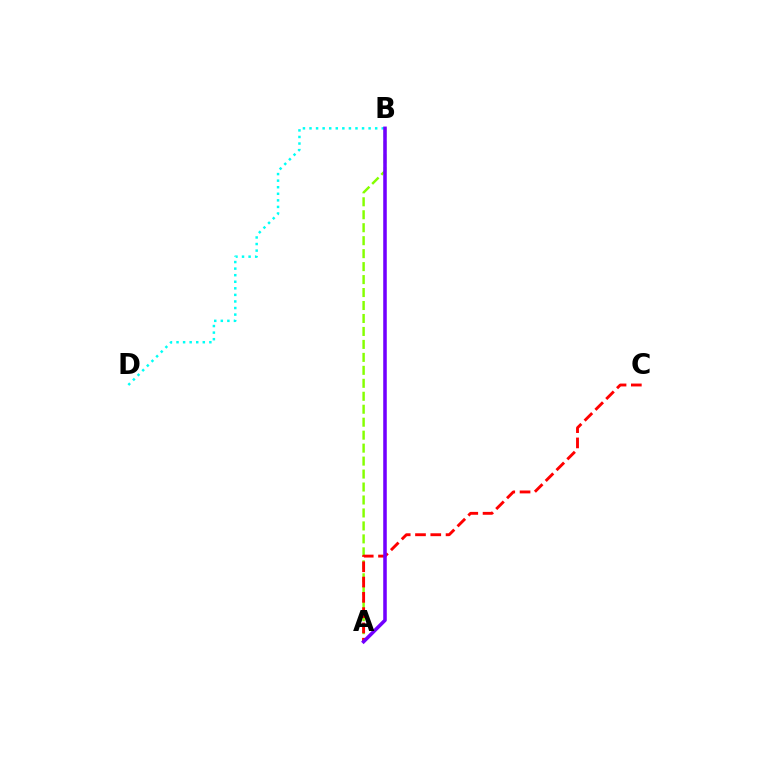{('A', 'B'): [{'color': '#84ff00', 'line_style': 'dashed', 'thickness': 1.76}, {'color': '#7200ff', 'line_style': 'solid', 'thickness': 2.56}], ('B', 'D'): [{'color': '#00fff6', 'line_style': 'dotted', 'thickness': 1.78}], ('A', 'C'): [{'color': '#ff0000', 'line_style': 'dashed', 'thickness': 2.08}]}